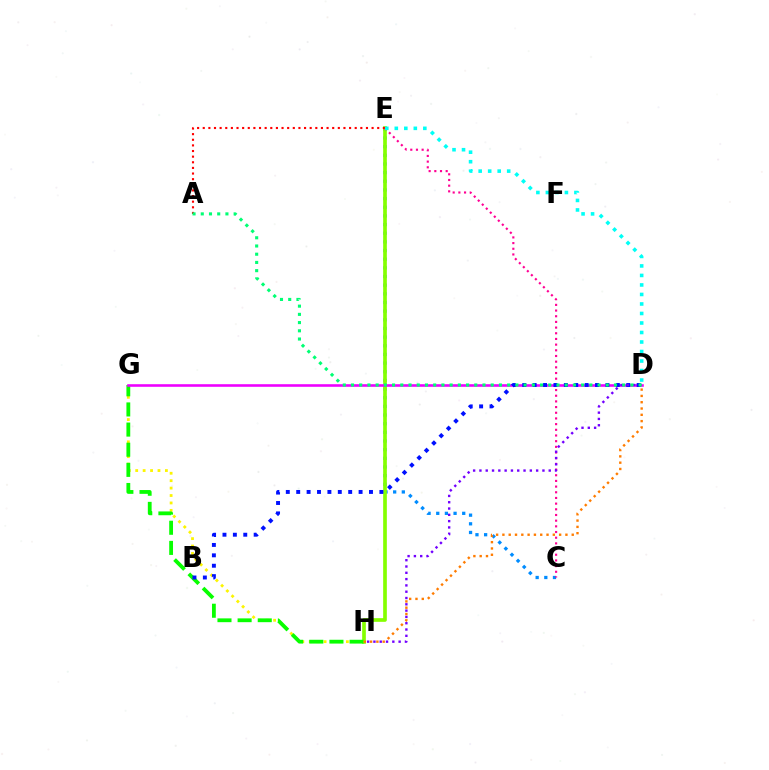{('C', 'E'): [{'color': '#008cff', 'line_style': 'dotted', 'thickness': 2.35}, {'color': '#ff0094', 'line_style': 'dotted', 'thickness': 1.54}], ('E', 'H'): [{'color': '#84ff00', 'line_style': 'solid', 'thickness': 2.64}], ('G', 'H'): [{'color': '#fcf500', 'line_style': 'dotted', 'thickness': 2.02}, {'color': '#08ff00', 'line_style': 'dashed', 'thickness': 2.74}], ('D', 'G'): [{'color': '#ee00ff', 'line_style': 'solid', 'thickness': 1.87}], ('A', 'E'): [{'color': '#ff0000', 'line_style': 'dotted', 'thickness': 1.53}], ('B', 'D'): [{'color': '#0010ff', 'line_style': 'dotted', 'thickness': 2.83}], ('D', 'H'): [{'color': '#7200ff', 'line_style': 'dotted', 'thickness': 1.71}, {'color': '#ff7c00', 'line_style': 'dotted', 'thickness': 1.71}], ('A', 'D'): [{'color': '#00ff74', 'line_style': 'dotted', 'thickness': 2.23}], ('D', 'E'): [{'color': '#00fff6', 'line_style': 'dotted', 'thickness': 2.58}]}